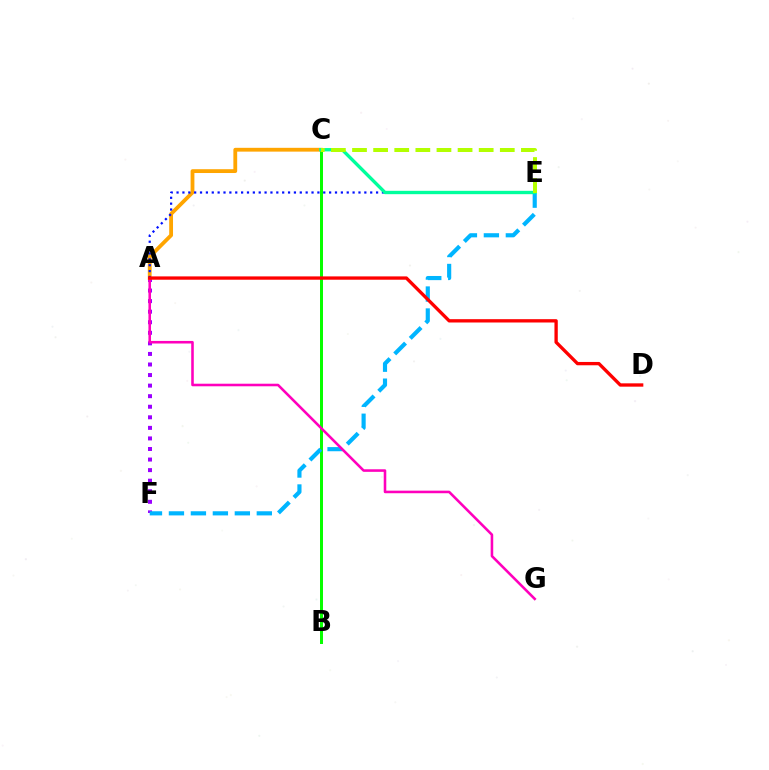{('A', 'F'): [{'color': '#9b00ff', 'line_style': 'dotted', 'thickness': 2.87}], ('B', 'C'): [{'color': '#08ff00', 'line_style': 'solid', 'thickness': 2.16}], ('E', 'F'): [{'color': '#00b5ff', 'line_style': 'dashed', 'thickness': 2.98}], ('A', 'C'): [{'color': '#ffa500', 'line_style': 'solid', 'thickness': 2.74}], ('A', 'G'): [{'color': '#ff00bd', 'line_style': 'solid', 'thickness': 1.85}], ('A', 'E'): [{'color': '#0010ff', 'line_style': 'dotted', 'thickness': 1.59}], ('C', 'E'): [{'color': '#00ff9d', 'line_style': 'solid', 'thickness': 2.41}, {'color': '#b3ff00', 'line_style': 'dashed', 'thickness': 2.87}], ('A', 'D'): [{'color': '#ff0000', 'line_style': 'solid', 'thickness': 2.39}]}